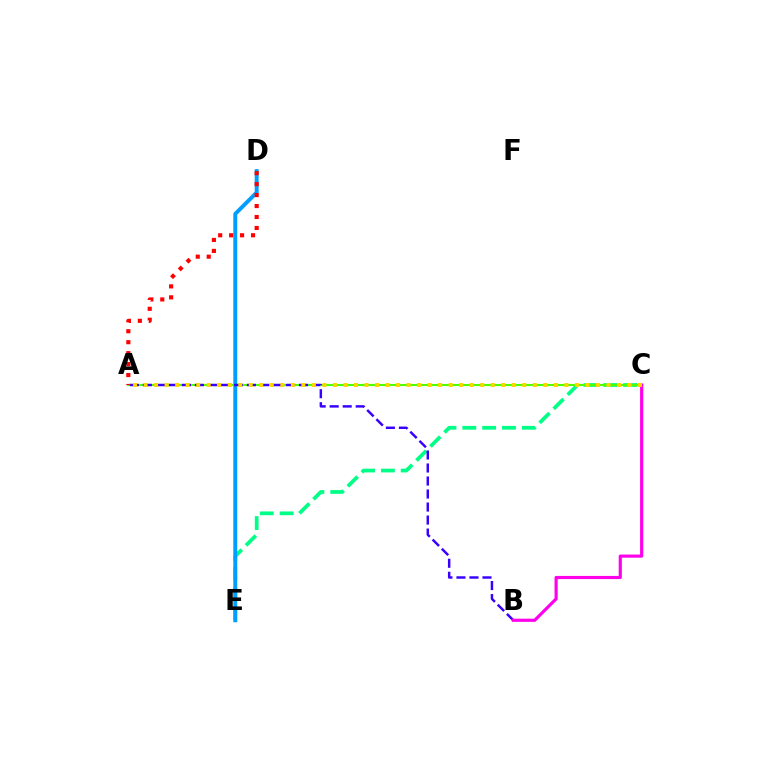{('C', 'E'): [{'color': '#00ff86', 'line_style': 'dashed', 'thickness': 2.69}], ('D', 'E'): [{'color': '#009eff', 'line_style': 'solid', 'thickness': 2.83}], ('A', 'C'): [{'color': '#4fff00', 'line_style': 'solid', 'thickness': 1.52}, {'color': '#ffd500', 'line_style': 'dotted', 'thickness': 2.86}], ('A', 'B'): [{'color': '#3700ff', 'line_style': 'dashed', 'thickness': 1.77}], ('B', 'C'): [{'color': '#ff00ed', 'line_style': 'solid', 'thickness': 2.27}], ('A', 'D'): [{'color': '#ff0000', 'line_style': 'dotted', 'thickness': 2.98}]}